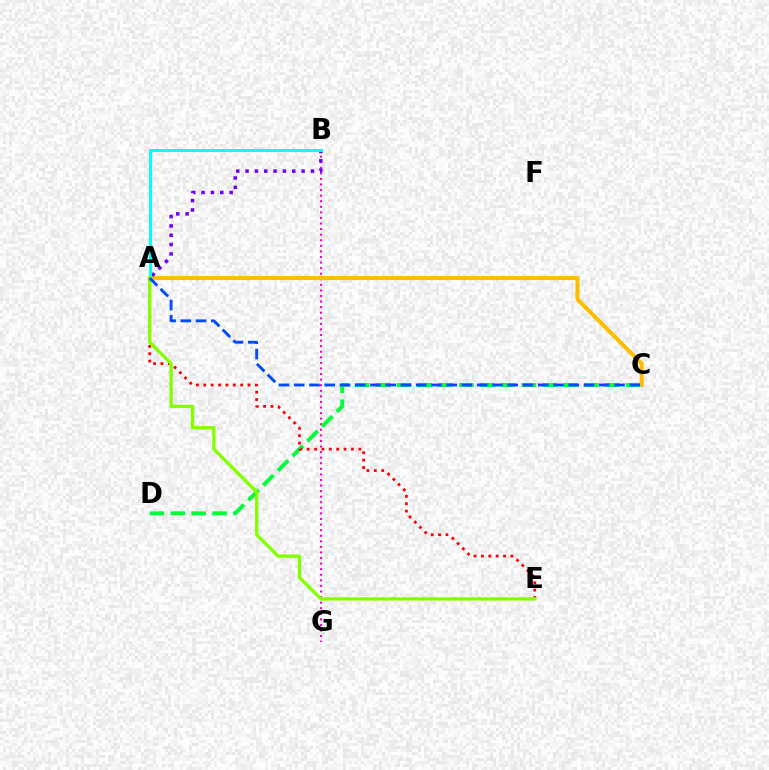{('B', 'G'): [{'color': '#ff00cf', 'line_style': 'dotted', 'thickness': 1.51}], ('C', 'D'): [{'color': '#00ff39', 'line_style': 'dashed', 'thickness': 2.83}], ('A', 'C'): [{'color': '#ffbd00', 'line_style': 'solid', 'thickness': 2.89}, {'color': '#004bff', 'line_style': 'dashed', 'thickness': 2.07}], ('A', 'B'): [{'color': '#7200ff', 'line_style': 'dotted', 'thickness': 2.54}, {'color': '#00fff6', 'line_style': 'solid', 'thickness': 2.13}], ('A', 'E'): [{'color': '#ff0000', 'line_style': 'dotted', 'thickness': 2.01}, {'color': '#84ff00', 'line_style': 'solid', 'thickness': 2.39}]}